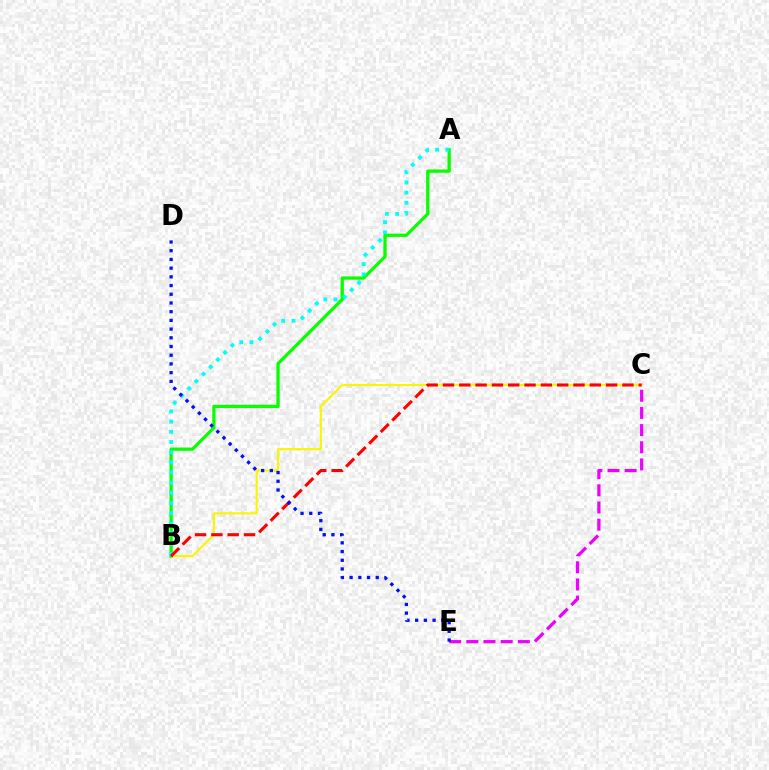{('C', 'E'): [{'color': '#ee00ff', 'line_style': 'dashed', 'thickness': 2.33}], ('B', 'C'): [{'color': '#fcf500', 'line_style': 'solid', 'thickness': 1.53}, {'color': '#ff0000', 'line_style': 'dashed', 'thickness': 2.22}], ('A', 'B'): [{'color': '#08ff00', 'line_style': 'solid', 'thickness': 2.35}, {'color': '#00fff6', 'line_style': 'dotted', 'thickness': 2.77}], ('D', 'E'): [{'color': '#0010ff', 'line_style': 'dotted', 'thickness': 2.37}]}